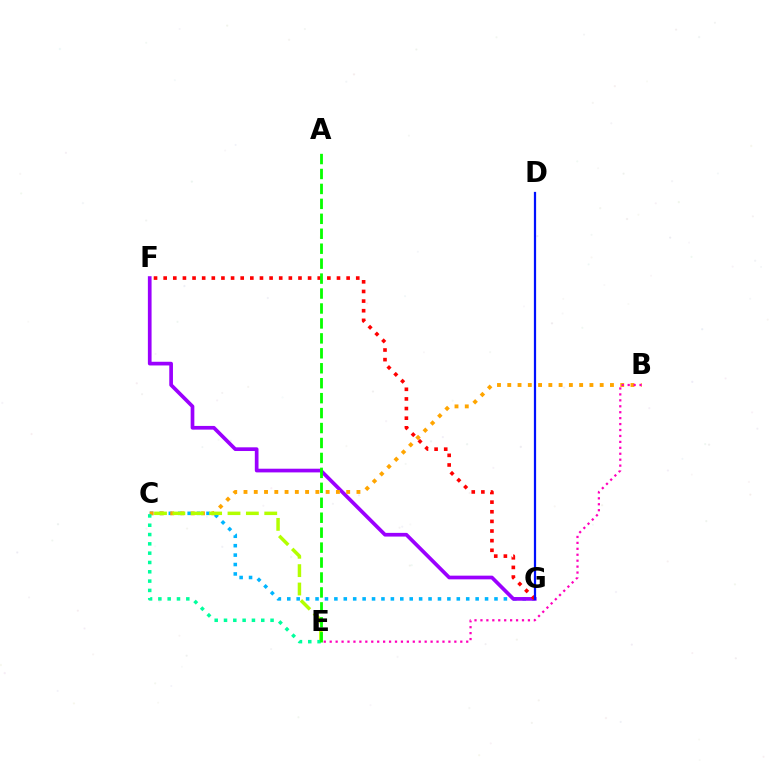{('C', 'G'): [{'color': '#00b5ff', 'line_style': 'dotted', 'thickness': 2.56}], ('F', 'G'): [{'color': '#9b00ff', 'line_style': 'solid', 'thickness': 2.66}, {'color': '#ff0000', 'line_style': 'dotted', 'thickness': 2.62}], ('B', 'C'): [{'color': '#ffa500', 'line_style': 'dotted', 'thickness': 2.79}], ('C', 'E'): [{'color': '#b3ff00', 'line_style': 'dashed', 'thickness': 2.5}, {'color': '#00ff9d', 'line_style': 'dotted', 'thickness': 2.53}], ('B', 'E'): [{'color': '#ff00bd', 'line_style': 'dotted', 'thickness': 1.61}], ('D', 'G'): [{'color': '#0010ff', 'line_style': 'solid', 'thickness': 1.61}], ('A', 'E'): [{'color': '#08ff00', 'line_style': 'dashed', 'thickness': 2.03}]}